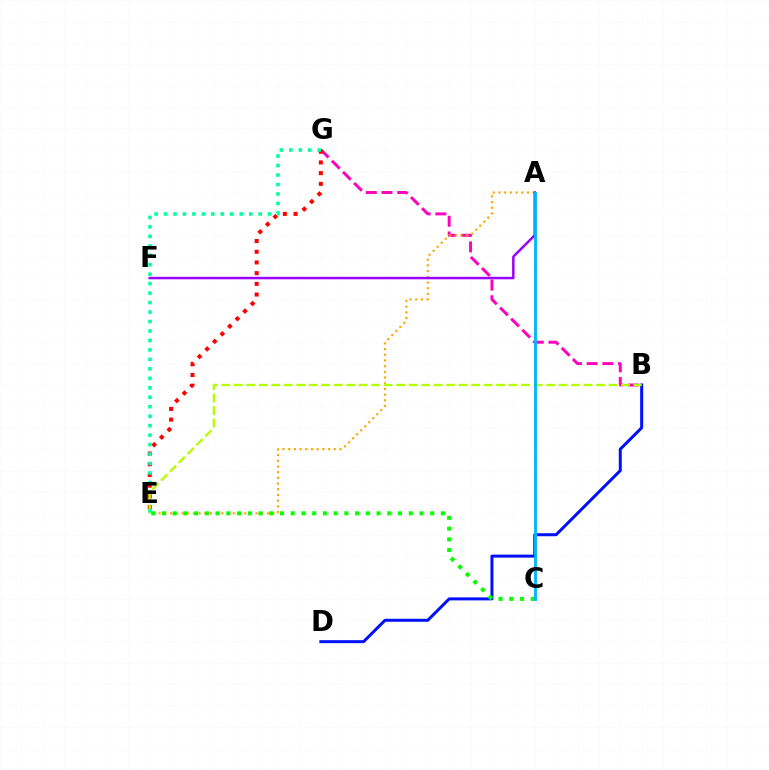{('B', 'G'): [{'color': '#ff00bd', 'line_style': 'dashed', 'thickness': 2.13}], ('E', 'G'): [{'color': '#ff0000', 'line_style': 'dotted', 'thickness': 2.91}, {'color': '#00ff9d', 'line_style': 'dotted', 'thickness': 2.57}], ('A', 'E'): [{'color': '#ffa500', 'line_style': 'dotted', 'thickness': 1.55}], ('B', 'D'): [{'color': '#0010ff', 'line_style': 'solid', 'thickness': 2.16}], ('A', 'F'): [{'color': '#9b00ff', 'line_style': 'solid', 'thickness': 1.79}], ('C', 'E'): [{'color': '#08ff00', 'line_style': 'dotted', 'thickness': 2.92}], ('B', 'E'): [{'color': '#b3ff00', 'line_style': 'dashed', 'thickness': 1.7}], ('A', 'C'): [{'color': '#00b5ff', 'line_style': 'solid', 'thickness': 2.03}]}